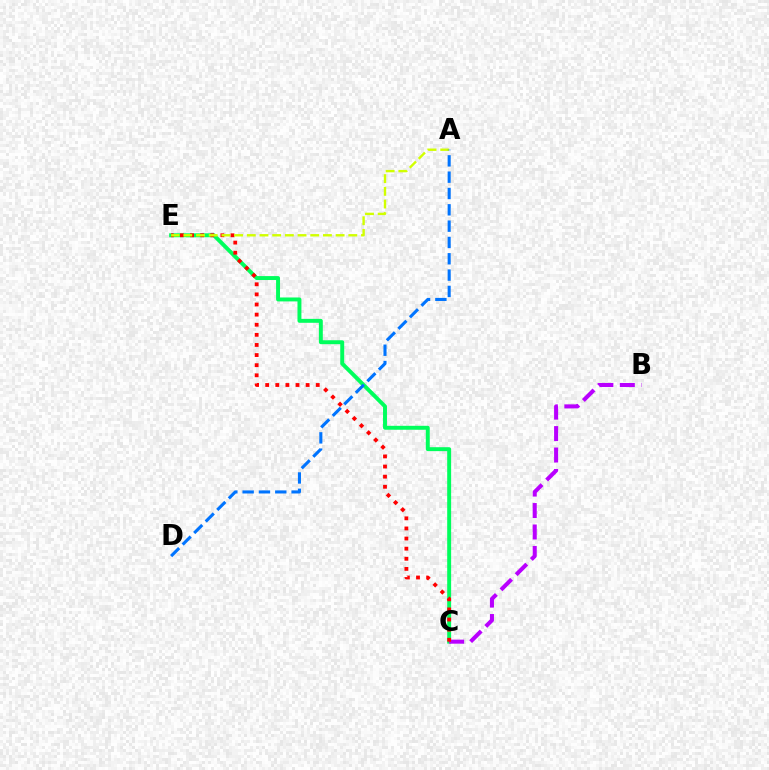{('C', 'E'): [{'color': '#00ff5c', 'line_style': 'solid', 'thickness': 2.83}, {'color': '#ff0000', 'line_style': 'dotted', 'thickness': 2.75}], ('B', 'C'): [{'color': '#b900ff', 'line_style': 'dashed', 'thickness': 2.91}], ('A', 'E'): [{'color': '#d1ff00', 'line_style': 'dashed', 'thickness': 1.72}], ('A', 'D'): [{'color': '#0074ff', 'line_style': 'dashed', 'thickness': 2.22}]}